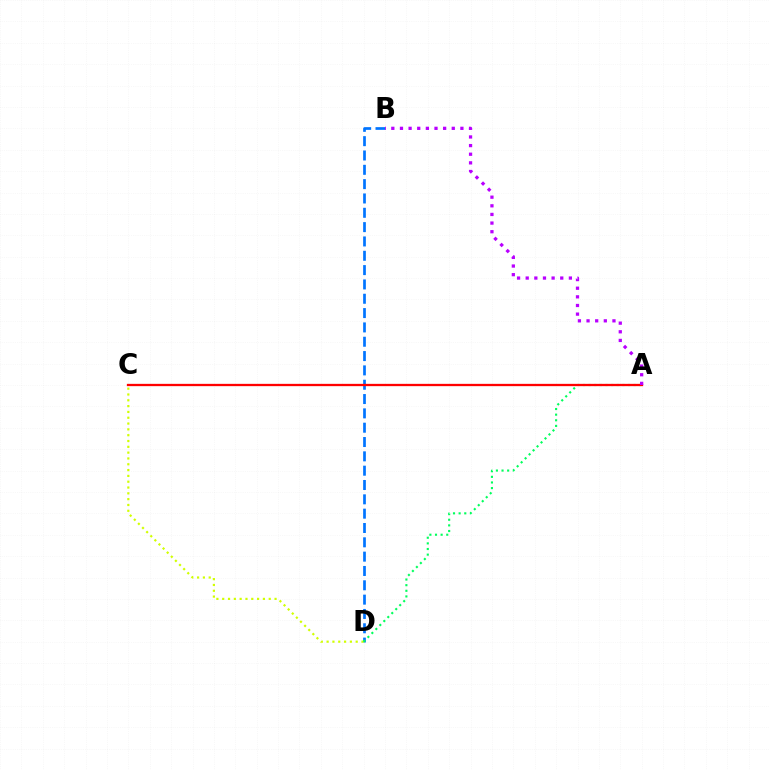{('B', 'D'): [{'color': '#0074ff', 'line_style': 'dashed', 'thickness': 1.95}], ('C', 'D'): [{'color': '#d1ff00', 'line_style': 'dotted', 'thickness': 1.58}], ('A', 'D'): [{'color': '#00ff5c', 'line_style': 'dotted', 'thickness': 1.53}], ('A', 'C'): [{'color': '#ff0000', 'line_style': 'solid', 'thickness': 1.65}], ('A', 'B'): [{'color': '#b900ff', 'line_style': 'dotted', 'thickness': 2.35}]}